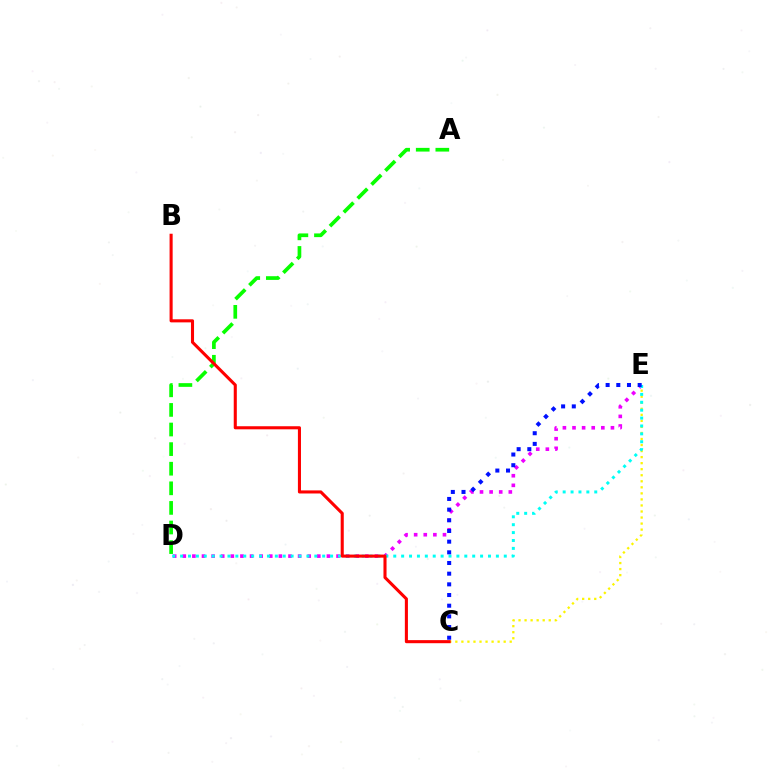{('A', 'D'): [{'color': '#08ff00', 'line_style': 'dashed', 'thickness': 2.66}], ('D', 'E'): [{'color': '#ee00ff', 'line_style': 'dotted', 'thickness': 2.61}, {'color': '#00fff6', 'line_style': 'dotted', 'thickness': 2.14}], ('C', 'E'): [{'color': '#fcf500', 'line_style': 'dotted', 'thickness': 1.64}, {'color': '#0010ff', 'line_style': 'dotted', 'thickness': 2.9}], ('B', 'C'): [{'color': '#ff0000', 'line_style': 'solid', 'thickness': 2.22}]}